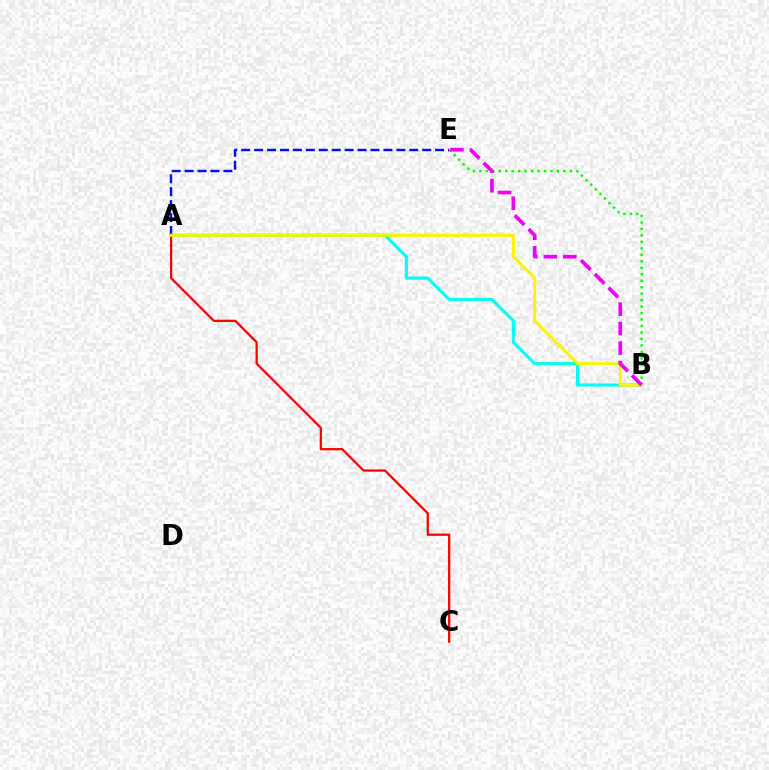{('A', 'B'): [{'color': '#00fff6', 'line_style': 'solid', 'thickness': 2.24}, {'color': '#fcf500', 'line_style': 'solid', 'thickness': 2.17}], ('B', 'E'): [{'color': '#08ff00', 'line_style': 'dotted', 'thickness': 1.76}, {'color': '#ee00ff', 'line_style': 'dashed', 'thickness': 2.65}], ('A', 'E'): [{'color': '#0010ff', 'line_style': 'dashed', 'thickness': 1.76}], ('A', 'C'): [{'color': '#ff0000', 'line_style': 'solid', 'thickness': 1.63}]}